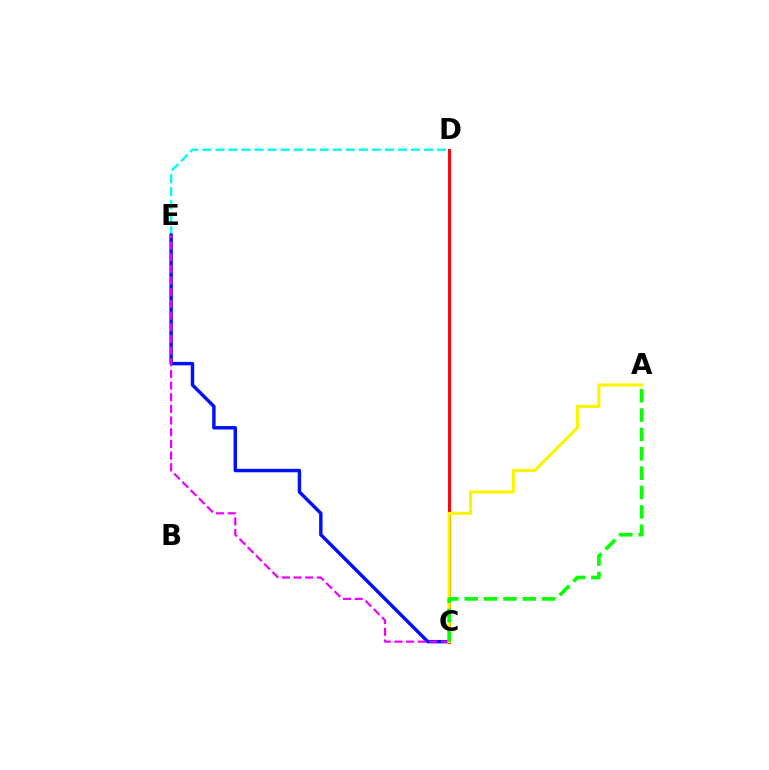{('D', 'E'): [{'color': '#00fff6', 'line_style': 'dashed', 'thickness': 1.77}], ('C', 'E'): [{'color': '#0010ff', 'line_style': 'solid', 'thickness': 2.47}, {'color': '#ee00ff', 'line_style': 'dashed', 'thickness': 1.58}], ('C', 'D'): [{'color': '#ff0000', 'line_style': 'solid', 'thickness': 2.11}], ('A', 'C'): [{'color': '#fcf500', 'line_style': 'solid', 'thickness': 2.26}, {'color': '#08ff00', 'line_style': 'dashed', 'thickness': 2.63}]}